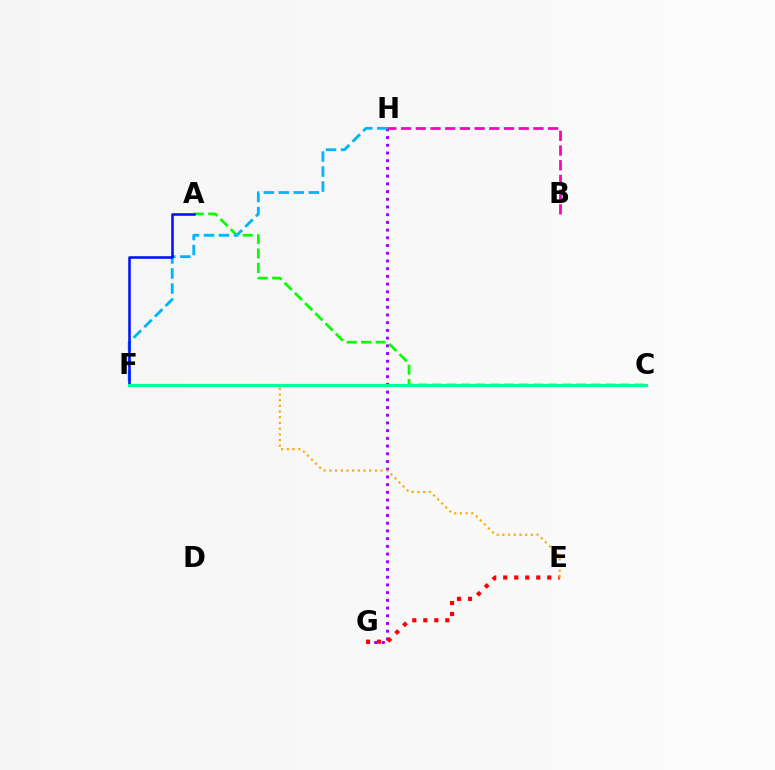{('G', 'H'): [{'color': '#9b00ff', 'line_style': 'dotted', 'thickness': 2.1}], ('E', 'G'): [{'color': '#ff0000', 'line_style': 'dotted', 'thickness': 2.99}], ('A', 'C'): [{'color': '#08ff00', 'line_style': 'dashed', 'thickness': 1.96}], ('F', 'H'): [{'color': '#00b5ff', 'line_style': 'dashed', 'thickness': 2.04}], ('E', 'F'): [{'color': '#ffa500', 'line_style': 'dotted', 'thickness': 1.55}], ('C', 'F'): [{'color': '#b3ff00', 'line_style': 'solid', 'thickness': 2.23}, {'color': '#00ff9d', 'line_style': 'solid', 'thickness': 2.22}], ('A', 'F'): [{'color': '#0010ff', 'line_style': 'solid', 'thickness': 1.84}], ('B', 'H'): [{'color': '#ff00bd', 'line_style': 'dashed', 'thickness': 2.0}]}